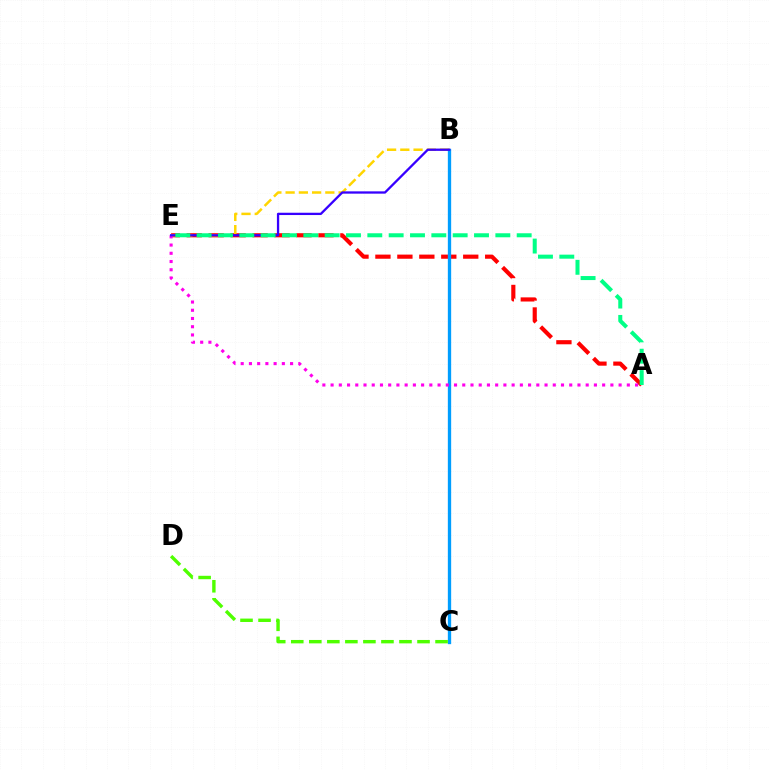{('A', 'E'): [{'color': '#ff0000', 'line_style': 'dashed', 'thickness': 2.98}, {'color': '#ff00ed', 'line_style': 'dotted', 'thickness': 2.24}, {'color': '#00ff86', 'line_style': 'dashed', 'thickness': 2.9}], ('B', 'E'): [{'color': '#ffd500', 'line_style': 'dashed', 'thickness': 1.8}, {'color': '#3700ff', 'line_style': 'solid', 'thickness': 1.66}], ('B', 'C'): [{'color': '#009eff', 'line_style': 'solid', 'thickness': 2.39}], ('C', 'D'): [{'color': '#4fff00', 'line_style': 'dashed', 'thickness': 2.45}]}